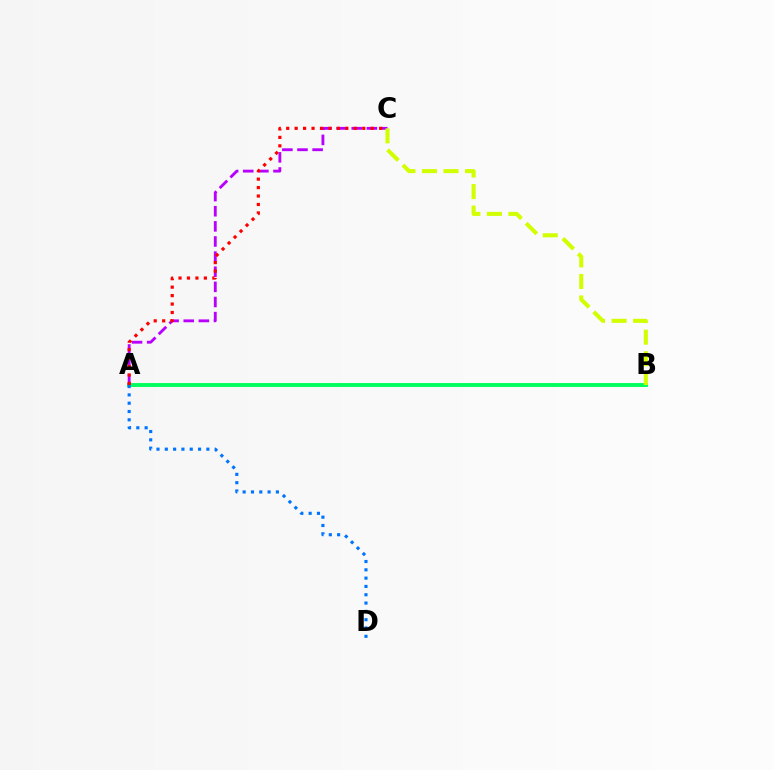{('A', 'B'): [{'color': '#00ff5c', 'line_style': 'solid', 'thickness': 2.8}], ('A', 'C'): [{'color': '#b900ff', 'line_style': 'dashed', 'thickness': 2.06}, {'color': '#ff0000', 'line_style': 'dotted', 'thickness': 2.3}], ('A', 'D'): [{'color': '#0074ff', 'line_style': 'dotted', 'thickness': 2.26}], ('B', 'C'): [{'color': '#d1ff00', 'line_style': 'dashed', 'thickness': 2.93}]}